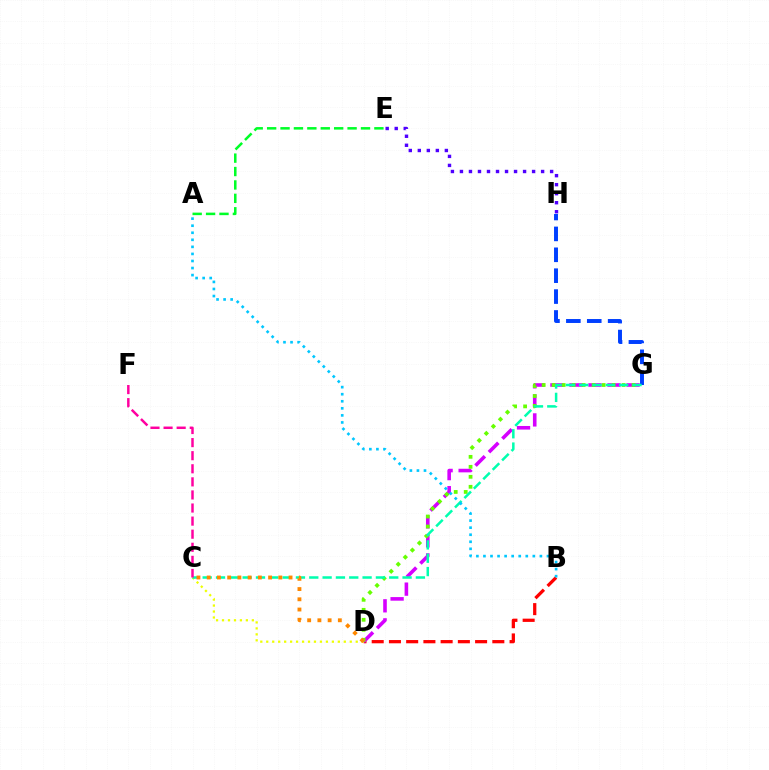{('B', 'D'): [{'color': '#ff0000', 'line_style': 'dashed', 'thickness': 2.34}], ('C', 'D'): [{'color': '#eeff00', 'line_style': 'dotted', 'thickness': 1.62}, {'color': '#ff8800', 'line_style': 'dotted', 'thickness': 2.78}], ('D', 'G'): [{'color': '#d600ff', 'line_style': 'dashed', 'thickness': 2.59}, {'color': '#66ff00', 'line_style': 'dotted', 'thickness': 2.71}], ('G', 'H'): [{'color': '#003fff', 'line_style': 'dashed', 'thickness': 2.84}], ('C', 'G'): [{'color': '#00ffaf', 'line_style': 'dashed', 'thickness': 1.81}], ('E', 'H'): [{'color': '#4f00ff', 'line_style': 'dotted', 'thickness': 2.45}], ('C', 'F'): [{'color': '#ff00a0', 'line_style': 'dashed', 'thickness': 1.78}], ('A', 'E'): [{'color': '#00ff27', 'line_style': 'dashed', 'thickness': 1.82}], ('A', 'B'): [{'color': '#00c7ff', 'line_style': 'dotted', 'thickness': 1.92}]}